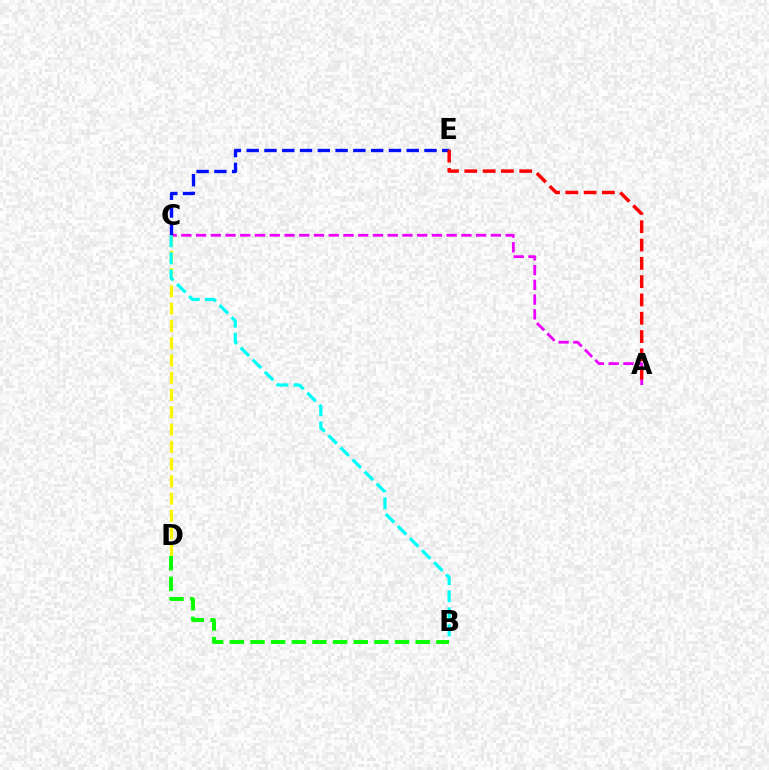{('A', 'C'): [{'color': '#ee00ff', 'line_style': 'dashed', 'thickness': 2.0}], ('C', 'D'): [{'color': '#fcf500', 'line_style': 'dashed', 'thickness': 2.35}], ('C', 'E'): [{'color': '#0010ff', 'line_style': 'dashed', 'thickness': 2.42}], ('A', 'E'): [{'color': '#ff0000', 'line_style': 'dashed', 'thickness': 2.49}], ('B', 'C'): [{'color': '#00fff6', 'line_style': 'dashed', 'thickness': 2.32}], ('B', 'D'): [{'color': '#08ff00', 'line_style': 'dashed', 'thickness': 2.81}]}